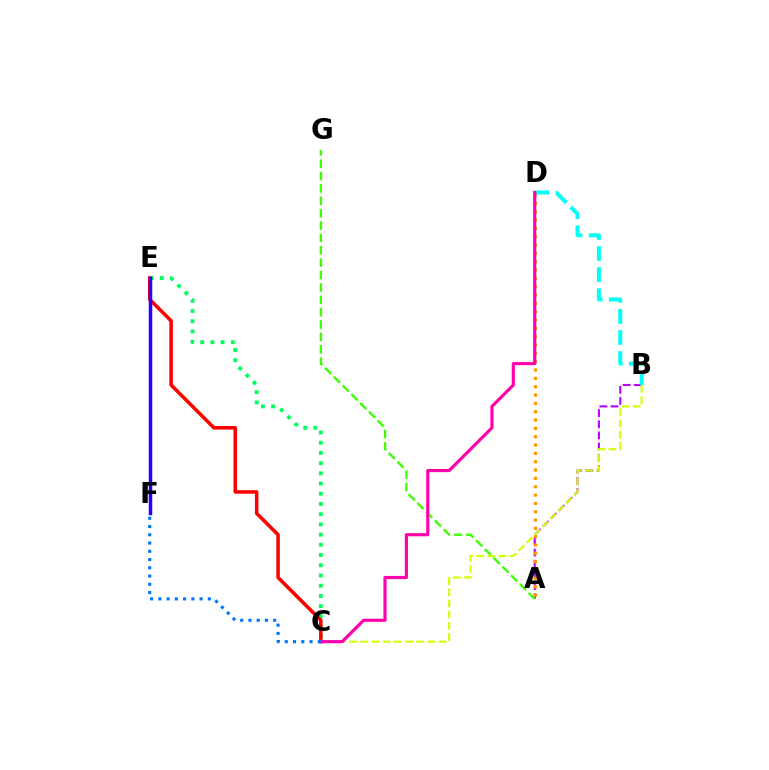{('A', 'B'): [{'color': '#b900ff', 'line_style': 'dashed', 'thickness': 1.52}], ('A', 'G'): [{'color': '#3dff00', 'line_style': 'dashed', 'thickness': 1.68}], ('B', 'C'): [{'color': '#d1ff00', 'line_style': 'dashed', 'thickness': 1.52}], ('C', 'E'): [{'color': '#00ff5c', 'line_style': 'dotted', 'thickness': 2.78}, {'color': '#ff0000', 'line_style': 'solid', 'thickness': 2.55}], ('A', 'D'): [{'color': '#ff9400', 'line_style': 'dotted', 'thickness': 2.26}], ('B', 'D'): [{'color': '#00fff6', 'line_style': 'dashed', 'thickness': 2.86}], ('C', 'D'): [{'color': '#ff00ac', 'line_style': 'solid', 'thickness': 2.28}], ('C', 'F'): [{'color': '#0074ff', 'line_style': 'dotted', 'thickness': 2.24}], ('E', 'F'): [{'color': '#2500ff', 'line_style': 'solid', 'thickness': 2.52}]}